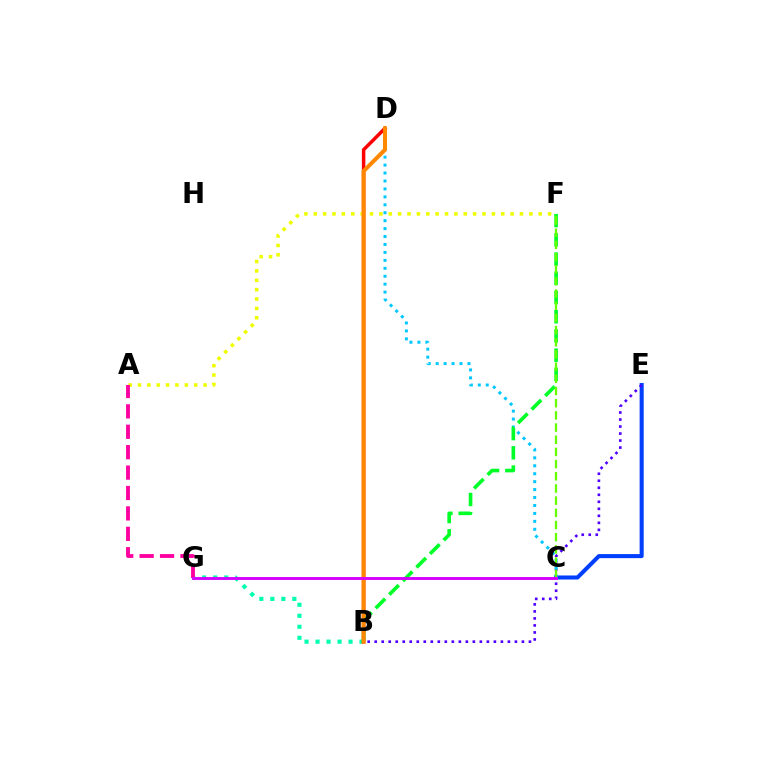{('C', 'E'): [{'color': '#003fff', 'line_style': 'solid', 'thickness': 2.92}], ('B', 'G'): [{'color': '#00ffaf', 'line_style': 'dotted', 'thickness': 2.99}], ('B', 'E'): [{'color': '#4f00ff', 'line_style': 'dotted', 'thickness': 1.9}], ('B', 'D'): [{'color': '#ff0000', 'line_style': 'solid', 'thickness': 2.51}, {'color': '#ff8800', 'line_style': 'solid', 'thickness': 2.91}], ('A', 'F'): [{'color': '#eeff00', 'line_style': 'dotted', 'thickness': 2.55}], ('C', 'D'): [{'color': '#00c7ff', 'line_style': 'dotted', 'thickness': 2.16}], ('B', 'F'): [{'color': '#00ff27', 'line_style': 'dashed', 'thickness': 2.61}], ('A', 'G'): [{'color': '#ff00a0', 'line_style': 'dashed', 'thickness': 2.77}], ('C', 'F'): [{'color': '#66ff00', 'line_style': 'dashed', 'thickness': 1.65}], ('C', 'G'): [{'color': '#d600ff', 'line_style': 'solid', 'thickness': 2.08}]}